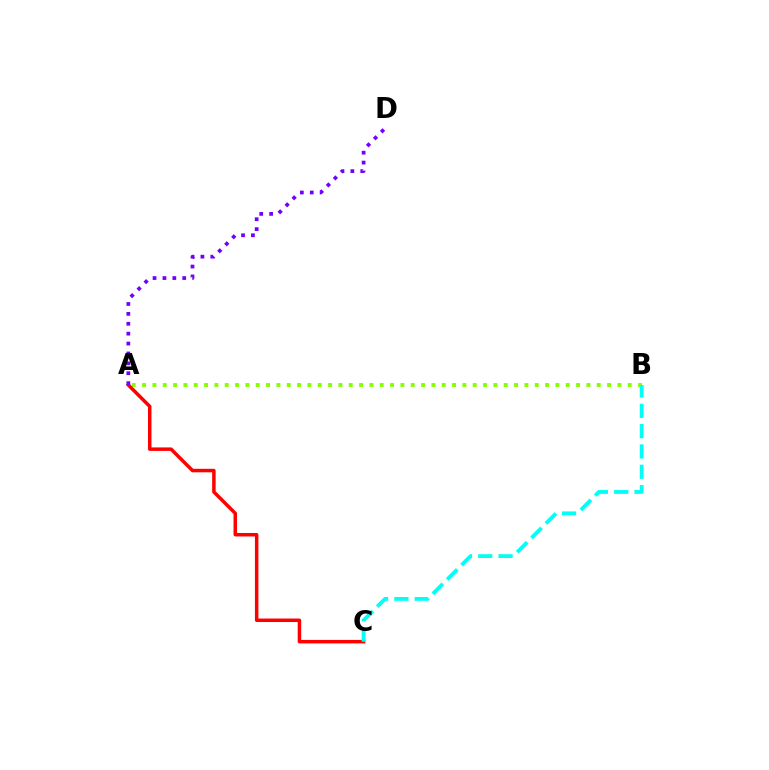{('A', 'B'): [{'color': '#84ff00', 'line_style': 'dotted', 'thickness': 2.81}], ('A', 'C'): [{'color': '#ff0000', 'line_style': 'solid', 'thickness': 2.51}], ('B', 'C'): [{'color': '#00fff6', 'line_style': 'dashed', 'thickness': 2.76}], ('A', 'D'): [{'color': '#7200ff', 'line_style': 'dotted', 'thickness': 2.69}]}